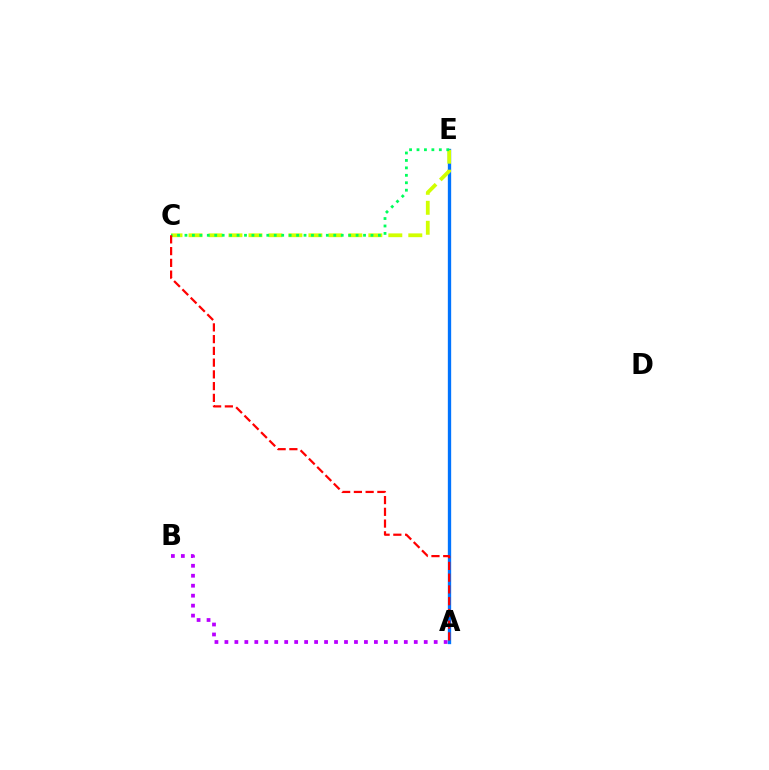{('A', 'B'): [{'color': '#b900ff', 'line_style': 'dotted', 'thickness': 2.71}], ('A', 'E'): [{'color': '#0074ff', 'line_style': 'solid', 'thickness': 2.39}], ('C', 'E'): [{'color': '#d1ff00', 'line_style': 'dashed', 'thickness': 2.71}, {'color': '#00ff5c', 'line_style': 'dotted', 'thickness': 2.02}], ('A', 'C'): [{'color': '#ff0000', 'line_style': 'dashed', 'thickness': 1.6}]}